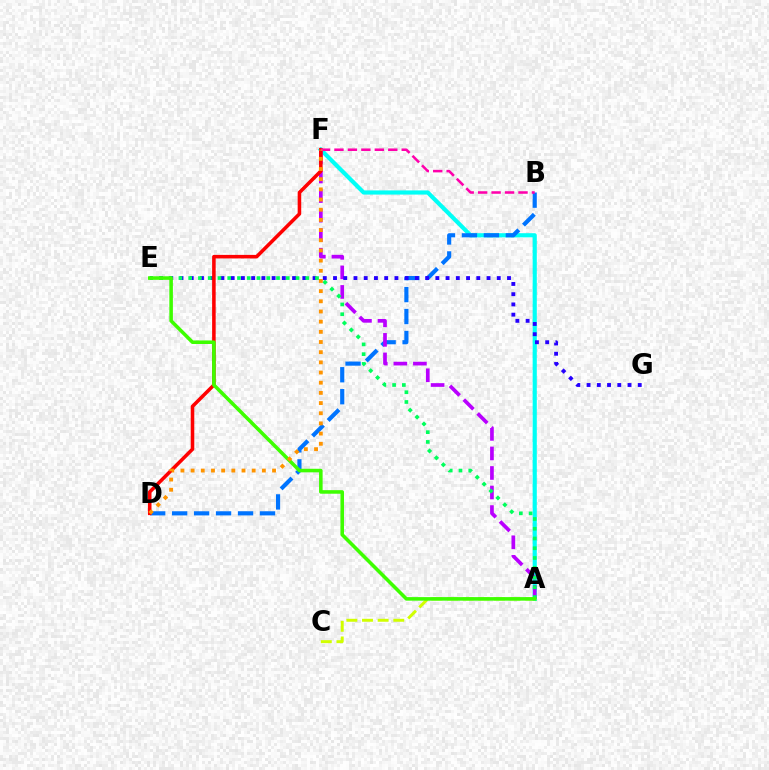{('A', 'F'): [{'color': '#00fff6', 'line_style': 'solid', 'thickness': 2.99}, {'color': '#b900ff', 'line_style': 'dashed', 'thickness': 2.66}], ('B', 'D'): [{'color': '#0074ff', 'line_style': 'dashed', 'thickness': 2.98}], ('E', 'G'): [{'color': '#2500ff', 'line_style': 'dotted', 'thickness': 2.78}], ('D', 'F'): [{'color': '#ff0000', 'line_style': 'solid', 'thickness': 2.56}, {'color': '#ff9400', 'line_style': 'dotted', 'thickness': 2.76}], ('A', 'C'): [{'color': '#d1ff00', 'line_style': 'dashed', 'thickness': 2.13}], ('A', 'E'): [{'color': '#00ff5c', 'line_style': 'dotted', 'thickness': 2.65}, {'color': '#3dff00', 'line_style': 'solid', 'thickness': 2.56}], ('B', 'F'): [{'color': '#ff00ac', 'line_style': 'dashed', 'thickness': 1.83}]}